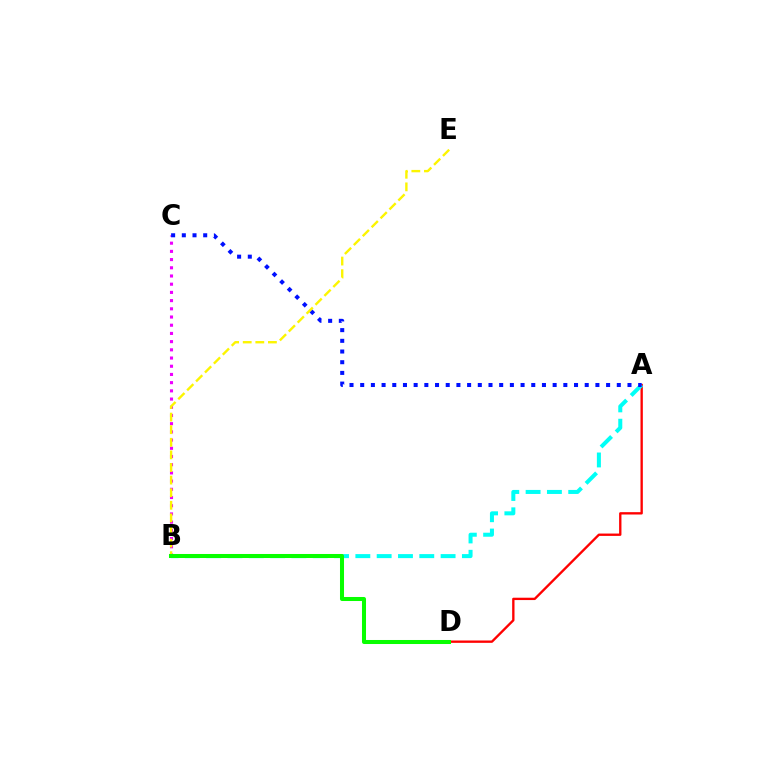{('B', 'C'): [{'color': '#ee00ff', 'line_style': 'dotted', 'thickness': 2.23}], ('A', 'D'): [{'color': '#ff0000', 'line_style': 'solid', 'thickness': 1.69}], ('A', 'B'): [{'color': '#00fff6', 'line_style': 'dashed', 'thickness': 2.9}], ('A', 'C'): [{'color': '#0010ff', 'line_style': 'dotted', 'thickness': 2.9}], ('B', 'E'): [{'color': '#fcf500', 'line_style': 'dashed', 'thickness': 1.71}], ('B', 'D'): [{'color': '#08ff00', 'line_style': 'solid', 'thickness': 2.9}]}